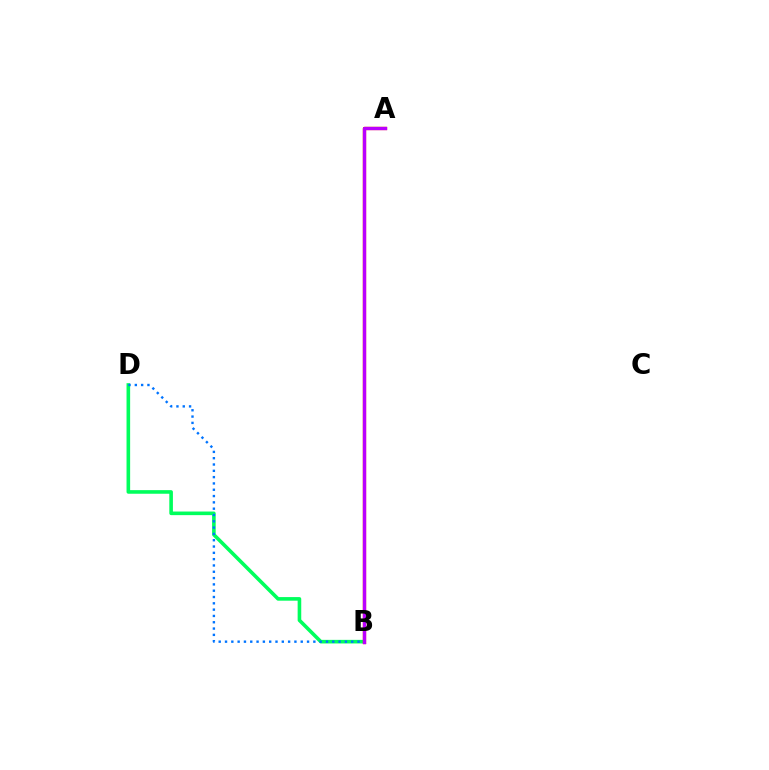{('B', 'D'): [{'color': '#00ff5c', 'line_style': 'solid', 'thickness': 2.6}, {'color': '#0074ff', 'line_style': 'dotted', 'thickness': 1.71}], ('A', 'B'): [{'color': '#d1ff00', 'line_style': 'solid', 'thickness': 1.57}, {'color': '#ff0000', 'line_style': 'solid', 'thickness': 2.35}, {'color': '#b900ff', 'line_style': 'solid', 'thickness': 2.35}]}